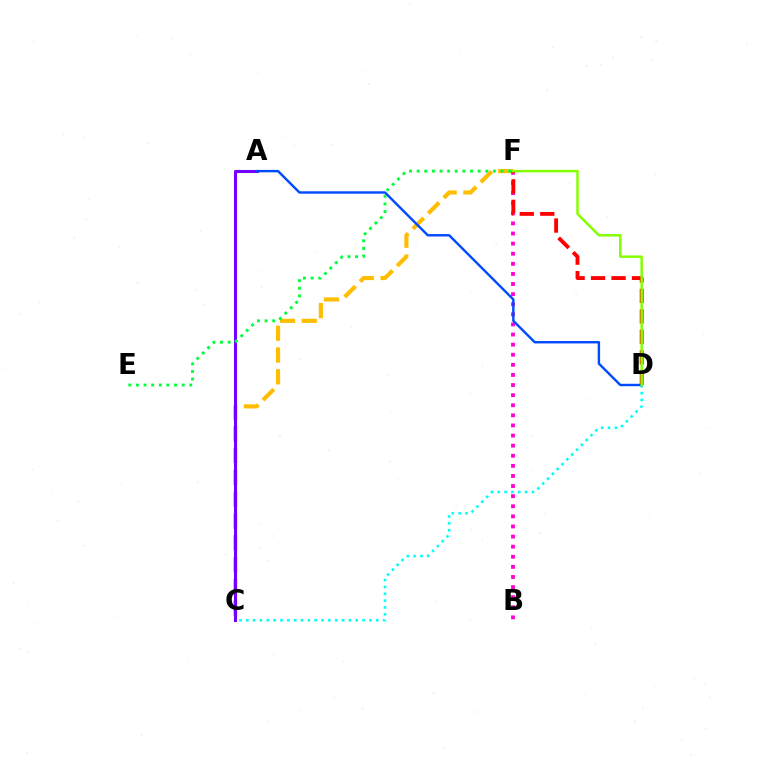{('B', 'F'): [{'color': '#ff00cf', 'line_style': 'dotted', 'thickness': 2.74}], ('C', 'F'): [{'color': '#ffbd00', 'line_style': 'dashed', 'thickness': 2.96}], ('C', 'D'): [{'color': '#00fff6', 'line_style': 'dotted', 'thickness': 1.86}], ('D', 'F'): [{'color': '#ff0000', 'line_style': 'dashed', 'thickness': 2.78}, {'color': '#84ff00', 'line_style': 'solid', 'thickness': 1.79}], ('A', 'C'): [{'color': '#7200ff', 'line_style': 'solid', 'thickness': 2.2}], ('E', 'F'): [{'color': '#00ff39', 'line_style': 'dotted', 'thickness': 2.07}], ('A', 'D'): [{'color': '#004bff', 'line_style': 'solid', 'thickness': 1.74}]}